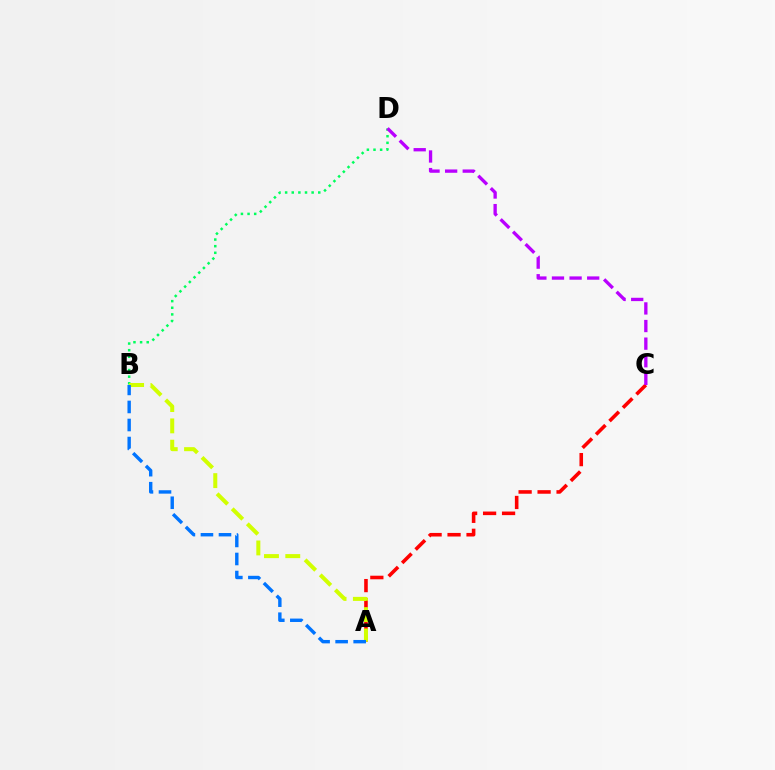{('B', 'D'): [{'color': '#00ff5c', 'line_style': 'dotted', 'thickness': 1.8}], ('A', 'C'): [{'color': '#ff0000', 'line_style': 'dashed', 'thickness': 2.58}], ('A', 'B'): [{'color': '#d1ff00', 'line_style': 'dashed', 'thickness': 2.89}, {'color': '#0074ff', 'line_style': 'dashed', 'thickness': 2.45}], ('C', 'D'): [{'color': '#b900ff', 'line_style': 'dashed', 'thickness': 2.39}]}